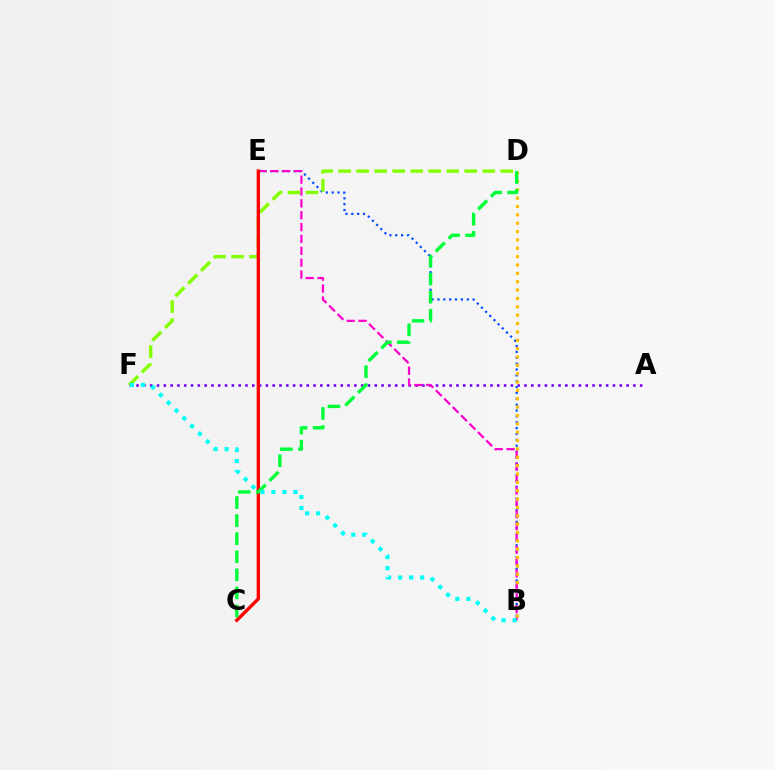{('A', 'F'): [{'color': '#7200ff', 'line_style': 'dotted', 'thickness': 1.85}], ('B', 'E'): [{'color': '#004bff', 'line_style': 'dotted', 'thickness': 1.59}, {'color': '#ff00cf', 'line_style': 'dashed', 'thickness': 1.61}], ('D', 'F'): [{'color': '#84ff00', 'line_style': 'dashed', 'thickness': 2.45}], ('B', 'D'): [{'color': '#ffbd00', 'line_style': 'dotted', 'thickness': 2.27}], ('C', 'E'): [{'color': '#ff0000', 'line_style': 'solid', 'thickness': 2.42}], ('C', 'D'): [{'color': '#00ff39', 'line_style': 'dashed', 'thickness': 2.45}], ('B', 'F'): [{'color': '#00fff6', 'line_style': 'dotted', 'thickness': 2.99}]}